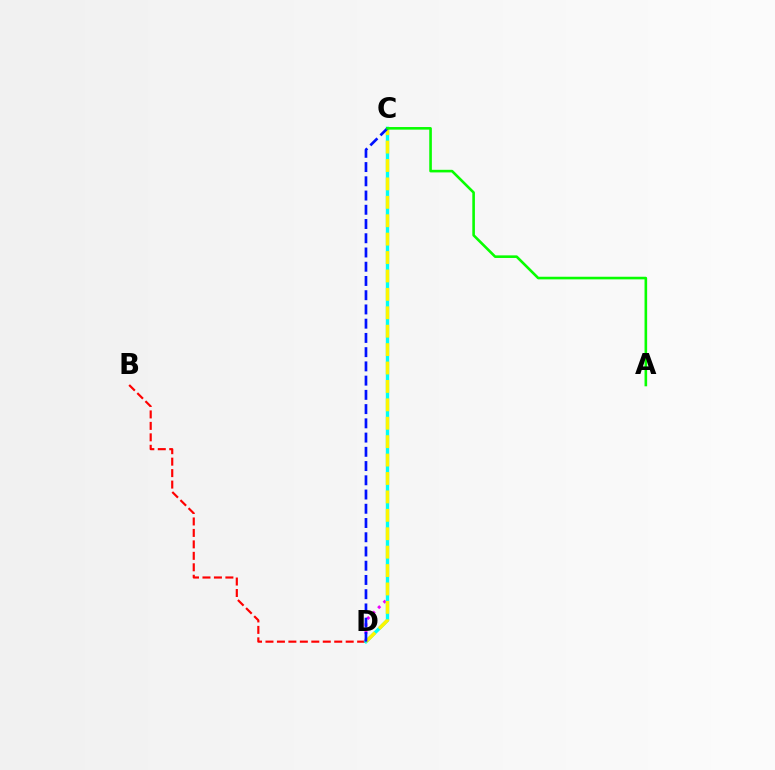{('B', 'D'): [{'color': '#ff0000', 'line_style': 'dashed', 'thickness': 1.56}], ('C', 'D'): [{'color': '#ee00ff', 'line_style': 'dotted', 'thickness': 2.1}, {'color': '#00fff6', 'line_style': 'solid', 'thickness': 2.42}, {'color': '#fcf500', 'line_style': 'dashed', 'thickness': 2.5}, {'color': '#0010ff', 'line_style': 'dashed', 'thickness': 1.93}], ('A', 'C'): [{'color': '#08ff00', 'line_style': 'solid', 'thickness': 1.88}]}